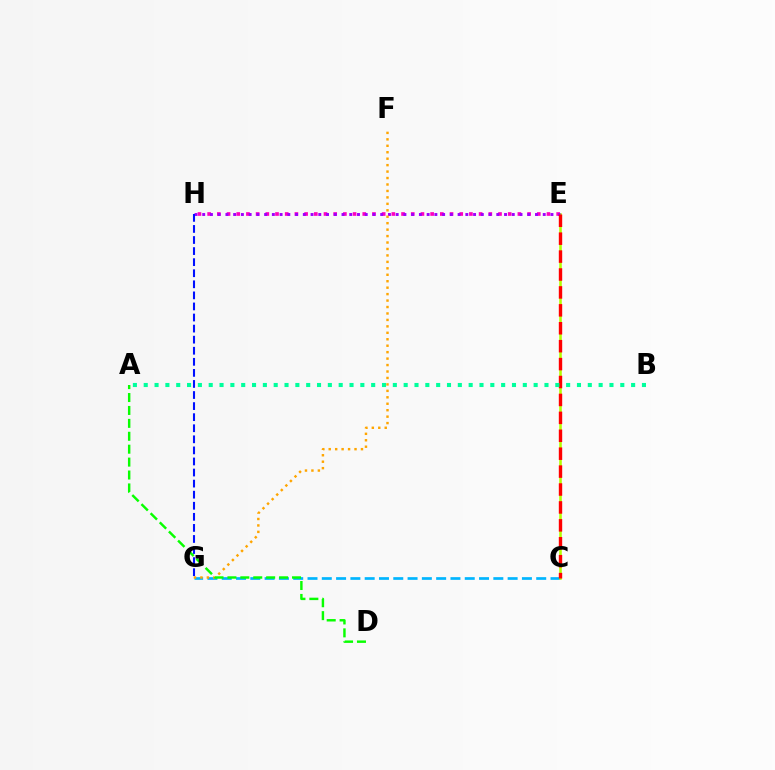{('E', 'H'): [{'color': '#ff00bd', 'line_style': 'dotted', 'thickness': 2.63}, {'color': '#9b00ff', 'line_style': 'dotted', 'thickness': 2.1}], ('C', 'G'): [{'color': '#00b5ff', 'line_style': 'dashed', 'thickness': 1.94}], ('C', 'E'): [{'color': '#b3ff00', 'line_style': 'solid', 'thickness': 1.86}, {'color': '#ff0000', 'line_style': 'dashed', 'thickness': 2.43}], ('F', 'G'): [{'color': '#ffa500', 'line_style': 'dotted', 'thickness': 1.75}], ('G', 'H'): [{'color': '#0010ff', 'line_style': 'dashed', 'thickness': 1.5}], ('A', 'B'): [{'color': '#00ff9d', 'line_style': 'dotted', 'thickness': 2.94}], ('A', 'D'): [{'color': '#08ff00', 'line_style': 'dashed', 'thickness': 1.75}]}